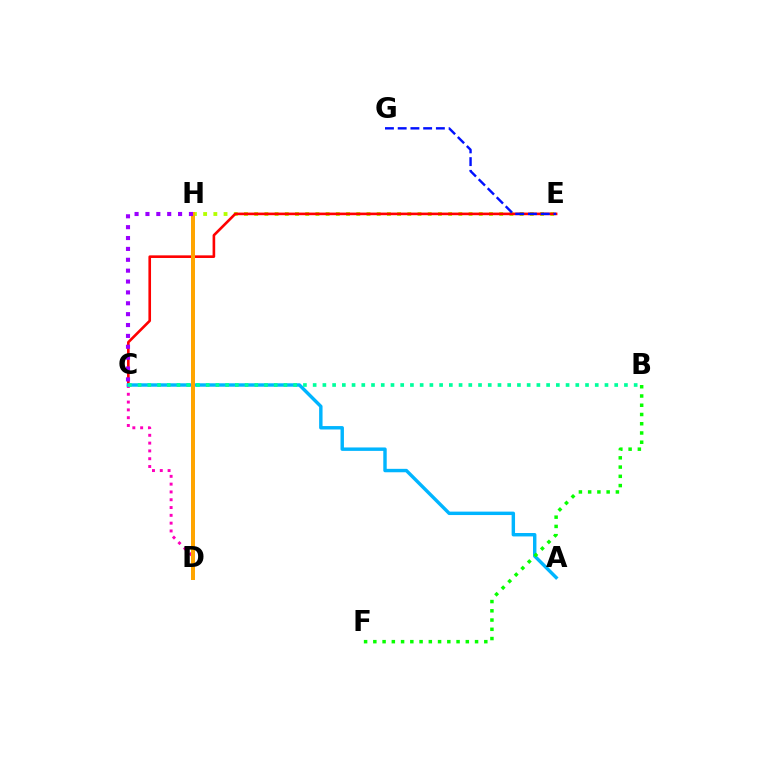{('E', 'H'): [{'color': '#b3ff00', 'line_style': 'dotted', 'thickness': 2.77}], ('C', 'E'): [{'color': '#ff0000', 'line_style': 'solid', 'thickness': 1.89}], ('C', 'D'): [{'color': '#ff00bd', 'line_style': 'dotted', 'thickness': 2.12}], ('E', 'G'): [{'color': '#0010ff', 'line_style': 'dashed', 'thickness': 1.73}], ('A', 'C'): [{'color': '#00b5ff', 'line_style': 'solid', 'thickness': 2.46}], ('D', 'H'): [{'color': '#ffa500', 'line_style': 'solid', 'thickness': 2.88}], ('C', 'H'): [{'color': '#9b00ff', 'line_style': 'dotted', 'thickness': 2.95}], ('B', 'C'): [{'color': '#00ff9d', 'line_style': 'dotted', 'thickness': 2.64}], ('B', 'F'): [{'color': '#08ff00', 'line_style': 'dotted', 'thickness': 2.51}]}